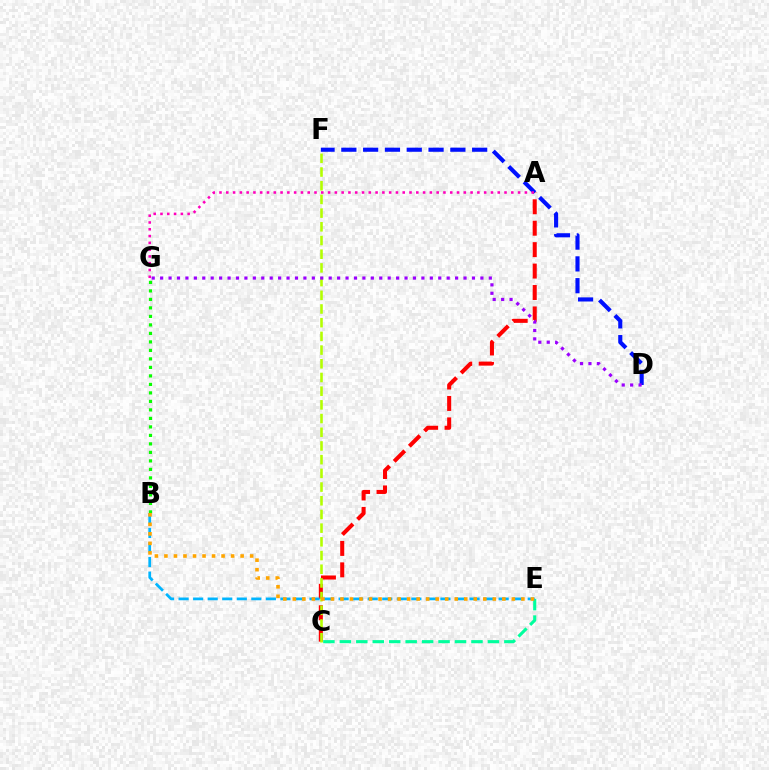{('A', 'C'): [{'color': '#ff0000', 'line_style': 'dashed', 'thickness': 2.91}], ('B', 'G'): [{'color': '#08ff00', 'line_style': 'dotted', 'thickness': 2.31}], ('C', 'E'): [{'color': '#00ff9d', 'line_style': 'dashed', 'thickness': 2.23}], ('D', 'F'): [{'color': '#0010ff', 'line_style': 'dashed', 'thickness': 2.96}], ('B', 'E'): [{'color': '#00b5ff', 'line_style': 'dashed', 'thickness': 1.98}, {'color': '#ffa500', 'line_style': 'dotted', 'thickness': 2.59}], ('C', 'F'): [{'color': '#b3ff00', 'line_style': 'dashed', 'thickness': 1.86}], ('A', 'G'): [{'color': '#ff00bd', 'line_style': 'dotted', 'thickness': 1.84}], ('D', 'G'): [{'color': '#9b00ff', 'line_style': 'dotted', 'thickness': 2.29}]}